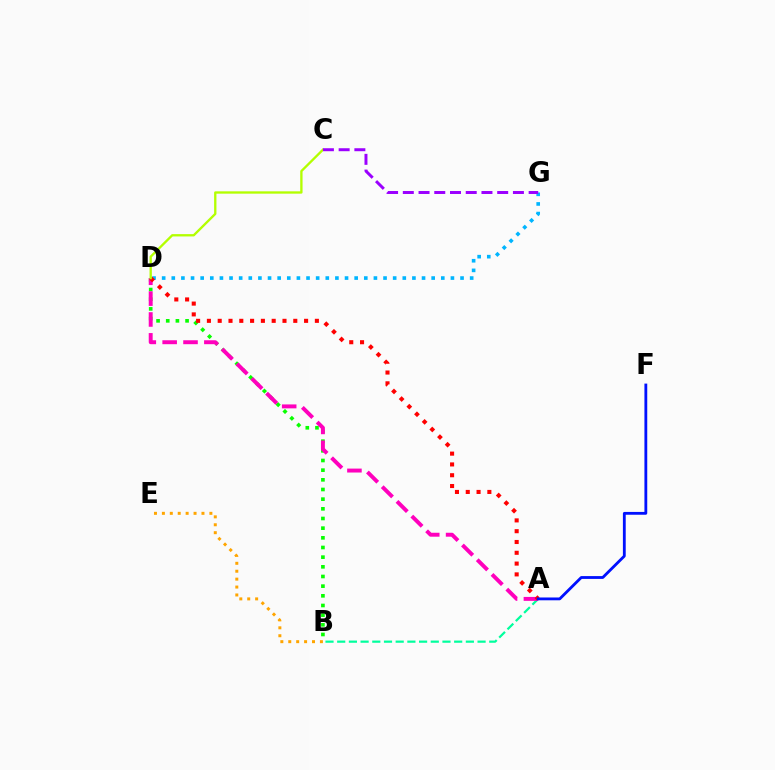{('A', 'B'): [{'color': '#00ff9d', 'line_style': 'dashed', 'thickness': 1.59}], ('B', 'D'): [{'color': '#08ff00', 'line_style': 'dotted', 'thickness': 2.63}], ('D', 'G'): [{'color': '#00b5ff', 'line_style': 'dotted', 'thickness': 2.62}], ('B', 'E'): [{'color': '#ffa500', 'line_style': 'dotted', 'thickness': 2.15}], ('A', 'D'): [{'color': '#ff00bd', 'line_style': 'dashed', 'thickness': 2.83}, {'color': '#ff0000', 'line_style': 'dotted', 'thickness': 2.93}], ('A', 'F'): [{'color': '#0010ff', 'line_style': 'solid', 'thickness': 2.03}], ('C', 'D'): [{'color': '#b3ff00', 'line_style': 'solid', 'thickness': 1.68}], ('C', 'G'): [{'color': '#9b00ff', 'line_style': 'dashed', 'thickness': 2.14}]}